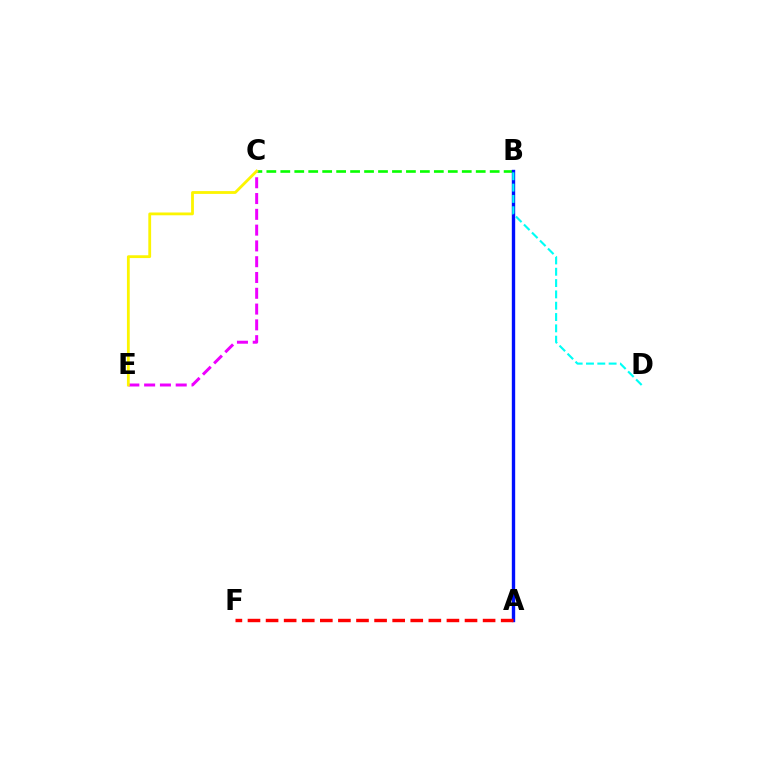{('B', 'C'): [{'color': '#08ff00', 'line_style': 'dashed', 'thickness': 1.9}], ('A', 'B'): [{'color': '#0010ff', 'line_style': 'solid', 'thickness': 2.42}], ('B', 'D'): [{'color': '#00fff6', 'line_style': 'dashed', 'thickness': 1.54}], ('A', 'F'): [{'color': '#ff0000', 'line_style': 'dashed', 'thickness': 2.46}], ('C', 'E'): [{'color': '#ee00ff', 'line_style': 'dashed', 'thickness': 2.15}, {'color': '#fcf500', 'line_style': 'solid', 'thickness': 2.02}]}